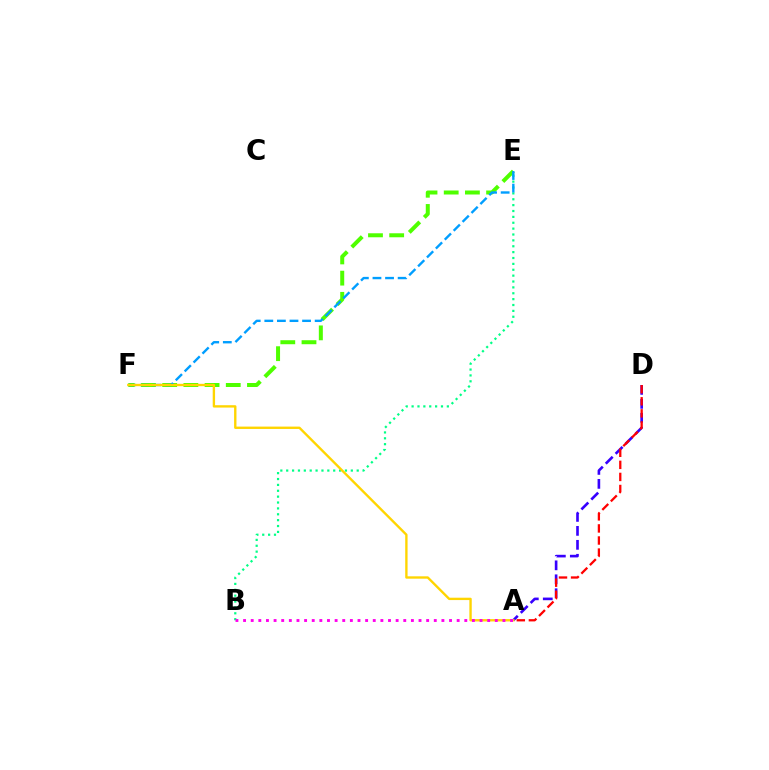{('E', 'F'): [{'color': '#4fff00', 'line_style': 'dashed', 'thickness': 2.88}, {'color': '#009eff', 'line_style': 'dashed', 'thickness': 1.71}], ('A', 'D'): [{'color': '#3700ff', 'line_style': 'dashed', 'thickness': 1.9}, {'color': '#ff0000', 'line_style': 'dashed', 'thickness': 1.64}], ('B', 'E'): [{'color': '#00ff86', 'line_style': 'dotted', 'thickness': 1.6}], ('A', 'F'): [{'color': '#ffd500', 'line_style': 'solid', 'thickness': 1.7}], ('A', 'B'): [{'color': '#ff00ed', 'line_style': 'dotted', 'thickness': 2.07}]}